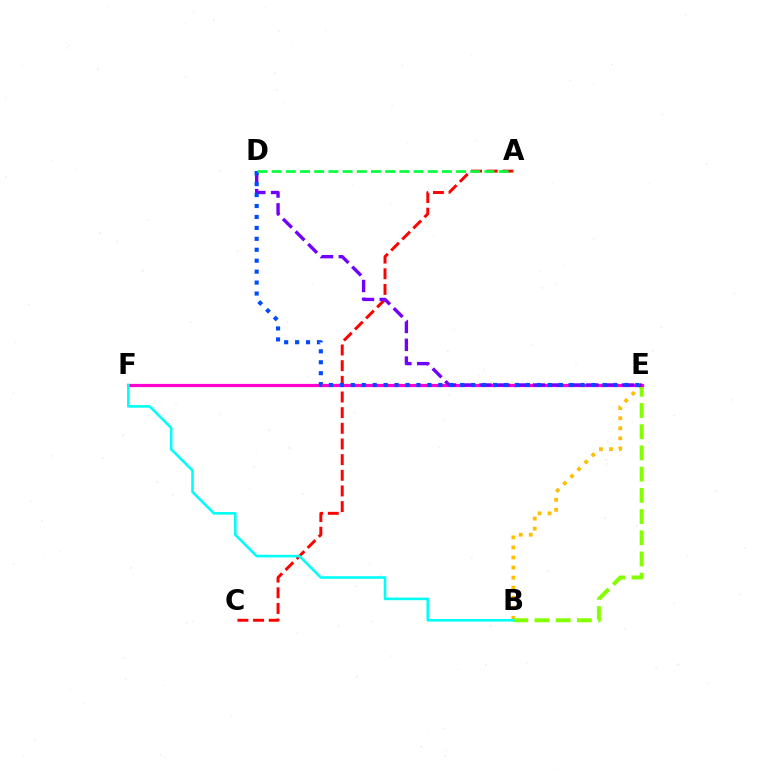{('B', 'E'): [{'color': '#ffbd00', 'line_style': 'dotted', 'thickness': 2.73}, {'color': '#84ff00', 'line_style': 'dashed', 'thickness': 2.88}], ('A', 'C'): [{'color': '#ff0000', 'line_style': 'dashed', 'thickness': 2.13}], ('E', 'F'): [{'color': '#ff00cf', 'line_style': 'solid', 'thickness': 2.32}], ('D', 'E'): [{'color': '#7200ff', 'line_style': 'dashed', 'thickness': 2.42}, {'color': '#004bff', 'line_style': 'dotted', 'thickness': 2.97}], ('A', 'D'): [{'color': '#00ff39', 'line_style': 'dashed', 'thickness': 1.93}], ('B', 'F'): [{'color': '#00fff6', 'line_style': 'solid', 'thickness': 1.88}]}